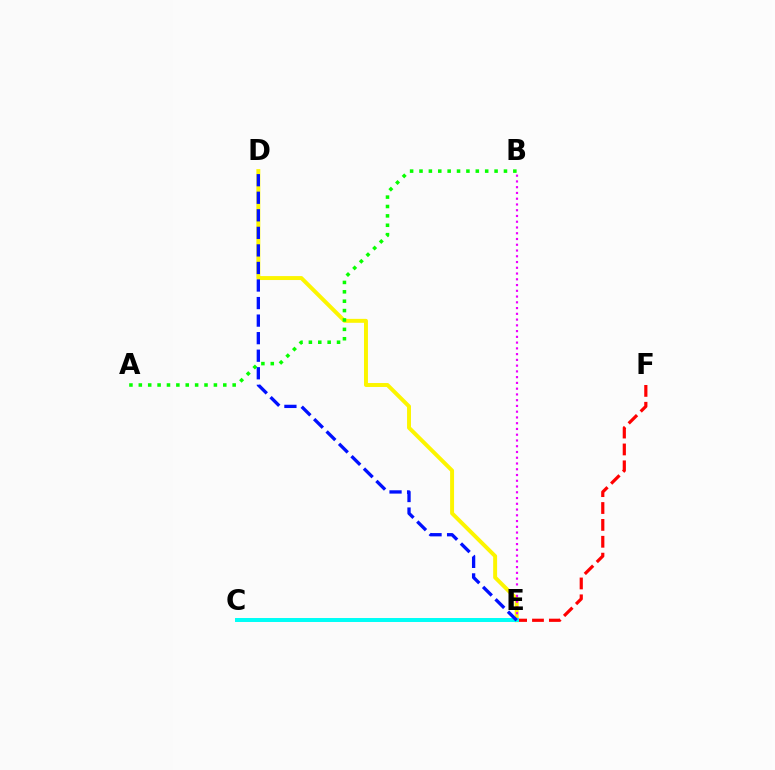{('D', 'E'): [{'color': '#fcf500', 'line_style': 'solid', 'thickness': 2.84}, {'color': '#0010ff', 'line_style': 'dashed', 'thickness': 2.38}], ('B', 'E'): [{'color': '#ee00ff', 'line_style': 'dotted', 'thickness': 1.56}], ('E', 'F'): [{'color': '#ff0000', 'line_style': 'dashed', 'thickness': 2.29}], ('C', 'E'): [{'color': '#00fff6', 'line_style': 'solid', 'thickness': 2.86}], ('A', 'B'): [{'color': '#08ff00', 'line_style': 'dotted', 'thickness': 2.55}]}